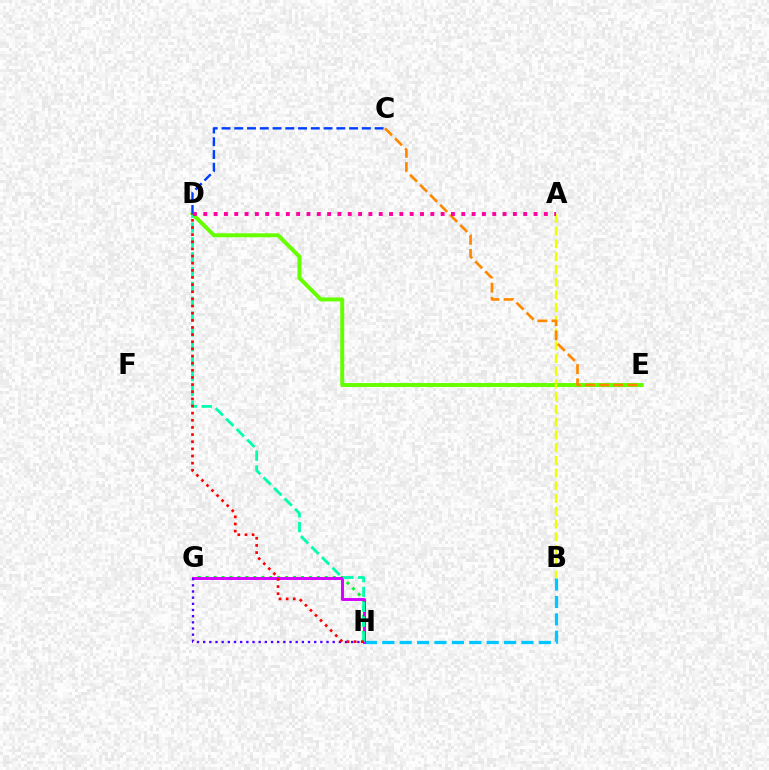{('G', 'H'): [{'color': '#00ff27', 'line_style': 'dotted', 'thickness': 2.16}, {'color': '#d600ff', 'line_style': 'solid', 'thickness': 2.11}, {'color': '#4f00ff', 'line_style': 'dotted', 'thickness': 1.68}], ('D', 'E'): [{'color': '#66ff00', 'line_style': 'solid', 'thickness': 2.85}], ('B', 'H'): [{'color': '#00c7ff', 'line_style': 'dashed', 'thickness': 2.36}], ('A', 'B'): [{'color': '#eeff00', 'line_style': 'dashed', 'thickness': 1.73}], ('D', 'H'): [{'color': '#00ffaf', 'line_style': 'dashed', 'thickness': 2.02}, {'color': '#ff0000', 'line_style': 'dotted', 'thickness': 1.94}], ('C', 'E'): [{'color': '#ff8800', 'line_style': 'dashed', 'thickness': 1.93}], ('C', 'D'): [{'color': '#003fff', 'line_style': 'dashed', 'thickness': 1.73}], ('A', 'D'): [{'color': '#ff00a0', 'line_style': 'dotted', 'thickness': 2.8}]}